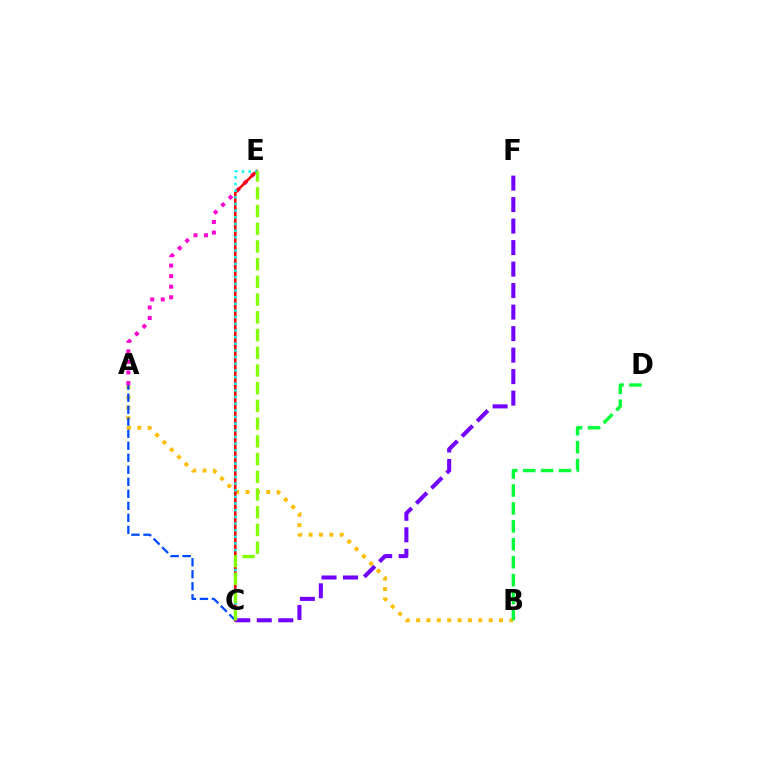{('A', 'B'): [{'color': '#ffbd00', 'line_style': 'dotted', 'thickness': 2.82}], ('A', 'C'): [{'color': '#004bff', 'line_style': 'dashed', 'thickness': 1.63}], ('B', 'D'): [{'color': '#00ff39', 'line_style': 'dashed', 'thickness': 2.43}], ('A', 'E'): [{'color': '#ff00cf', 'line_style': 'dotted', 'thickness': 2.87}], ('C', 'E'): [{'color': '#ff0000', 'line_style': 'solid', 'thickness': 1.84}, {'color': '#00fff6', 'line_style': 'dotted', 'thickness': 1.81}, {'color': '#84ff00', 'line_style': 'dashed', 'thickness': 2.41}], ('C', 'F'): [{'color': '#7200ff', 'line_style': 'dashed', 'thickness': 2.92}]}